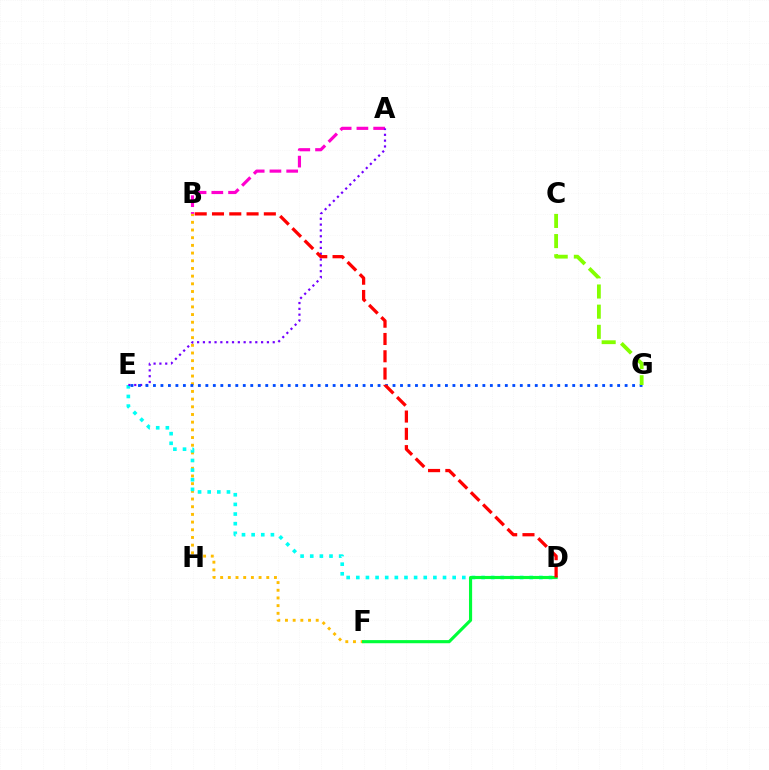{('A', 'B'): [{'color': '#ff00cf', 'line_style': 'dashed', 'thickness': 2.27}], ('B', 'F'): [{'color': '#ffbd00', 'line_style': 'dotted', 'thickness': 2.09}], ('D', 'E'): [{'color': '#00fff6', 'line_style': 'dotted', 'thickness': 2.62}], ('A', 'E'): [{'color': '#7200ff', 'line_style': 'dotted', 'thickness': 1.58}], ('E', 'G'): [{'color': '#004bff', 'line_style': 'dotted', 'thickness': 2.03}], ('D', 'F'): [{'color': '#00ff39', 'line_style': 'solid', 'thickness': 2.26}], ('B', 'D'): [{'color': '#ff0000', 'line_style': 'dashed', 'thickness': 2.35}], ('C', 'G'): [{'color': '#84ff00', 'line_style': 'dashed', 'thickness': 2.74}]}